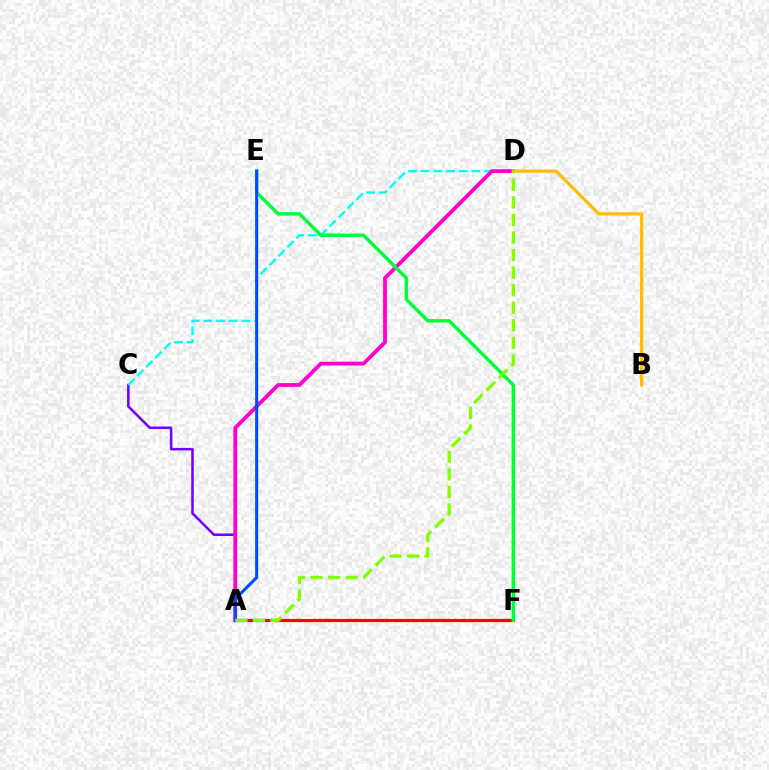{('A', 'C'): [{'color': '#7200ff', 'line_style': 'solid', 'thickness': 1.83}], ('A', 'F'): [{'color': '#ff0000', 'line_style': 'solid', 'thickness': 2.29}], ('C', 'D'): [{'color': '#00fff6', 'line_style': 'dashed', 'thickness': 1.72}], ('A', 'D'): [{'color': '#ff00cf', 'line_style': 'solid', 'thickness': 2.73}, {'color': '#84ff00', 'line_style': 'dashed', 'thickness': 2.39}], ('E', 'F'): [{'color': '#00ff39', 'line_style': 'solid', 'thickness': 2.49}], ('B', 'D'): [{'color': '#ffbd00', 'line_style': 'solid', 'thickness': 2.32}], ('A', 'E'): [{'color': '#004bff', 'line_style': 'solid', 'thickness': 2.21}]}